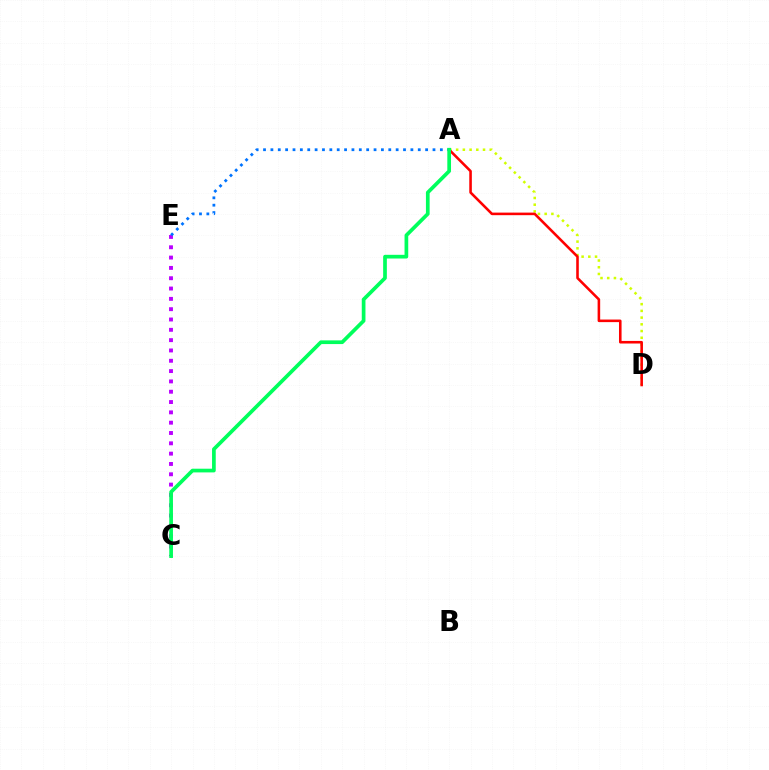{('A', 'D'): [{'color': '#d1ff00', 'line_style': 'dotted', 'thickness': 1.83}, {'color': '#ff0000', 'line_style': 'solid', 'thickness': 1.85}], ('C', 'E'): [{'color': '#b900ff', 'line_style': 'dotted', 'thickness': 2.8}], ('A', 'E'): [{'color': '#0074ff', 'line_style': 'dotted', 'thickness': 2.0}], ('A', 'C'): [{'color': '#00ff5c', 'line_style': 'solid', 'thickness': 2.66}]}